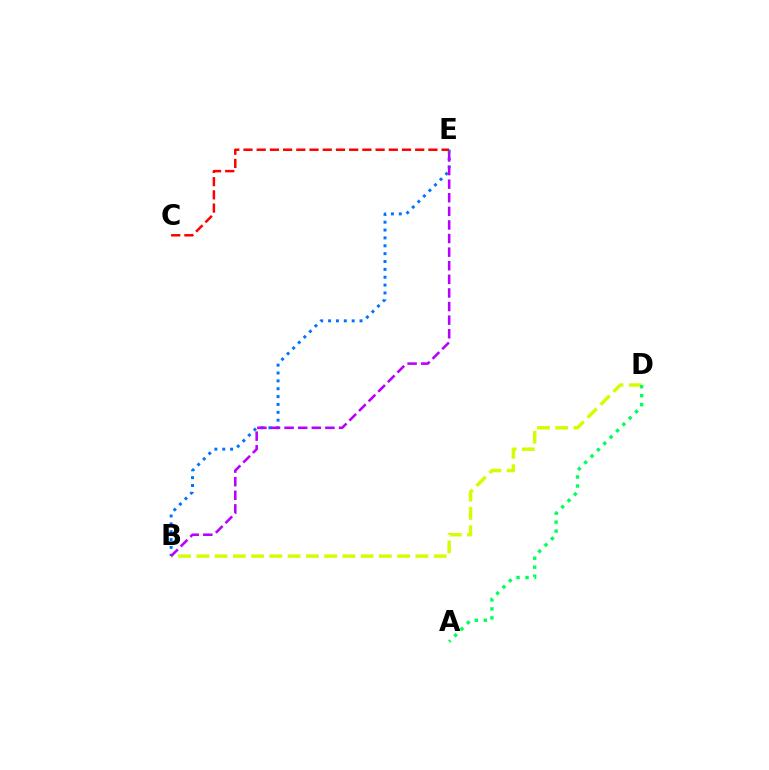{('B', 'D'): [{'color': '#d1ff00', 'line_style': 'dashed', 'thickness': 2.48}], ('B', 'E'): [{'color': '#0074ff', 'line_style': 'dotted', 'thickness': 2.14}, {'color': '#b900ff', 'line_style': 'dashed', 'thickness': 1.85}], ('C', 'E'): [{'color': '#ff0000', 'line_style': 'dashed', 'thickness': 1.79}], ('A', 'D'): [{'color': '#00ff5c', 'line_style': 'dotted', 'thickness': 2.44}]}